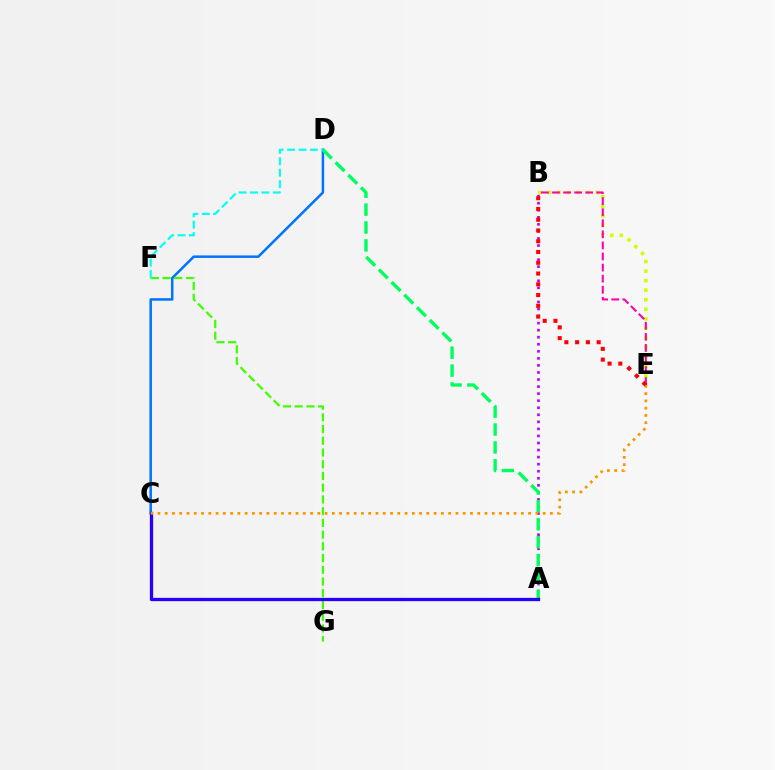{('C', 'D'): [{'color': '#0074ff', 'line_style': 'solid', 'thickness': 1.81}], ('F', 'G'): [{'color': '#3dff00', 'line_style': 'dashed', 'thickness': 1.59}], ('B', 'E'): [{'color': '#d1ff00', 'line_style': 'dotted', 'thickness': 2.59}, {'color': '#ff00ac', 'line_style': 'dashed', 'thickness': 1.51}, {'color': '#ff0000', 'line_style': 'dotted', 'thickness': 2.92}], ('A', 'B'): [{'color': '#b900ff', 'line_style': 'dotted', 'thickness': 1.92}], ('A', 'D'): [{'color': '#00ff5c', 'line_style': 'dashed', 'thickness': 2.43}], ('A', 'C'): [{'color': '#2500ff', 'line_style': 'solid', 'thickness': 2.37}], ('C', 'E'): [{'color': '#ff9400', 'line_style': 'dotted', 'thickness': 1.97}], ('D', 'F'): [{'color': '#00fff6', 'line_style': 'dashed', 'thickness': 1.55}]}